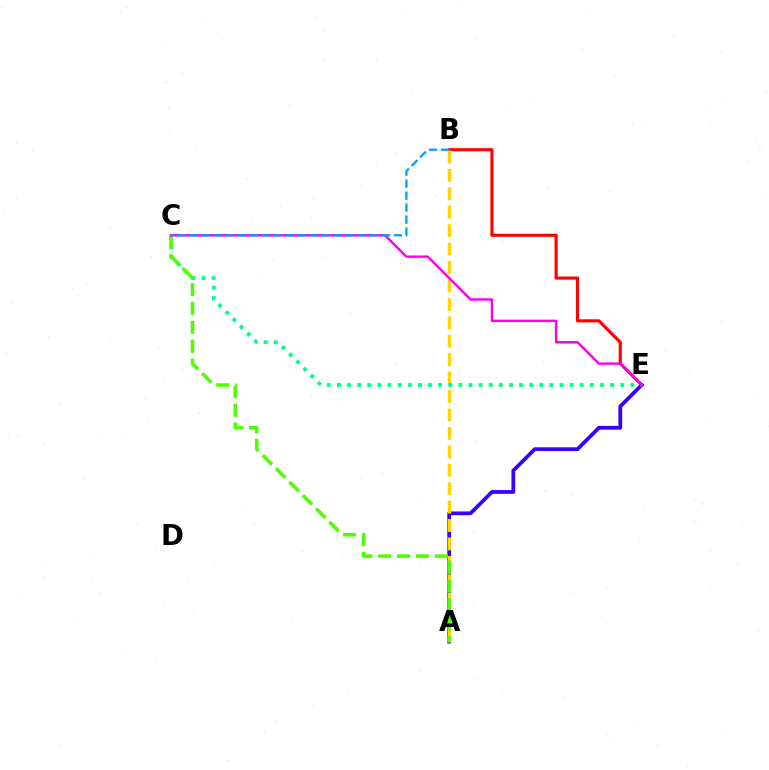{('B', 'E'): [{'color': '#ff0000', 'line_style': 'solid', 'thickness': 2.24}], ('A', 'E'): [{'color': '#3700ff', 'line_style': 'solid', 'thickness': 2.71}], ('A', 'B'): [{'color': '#ffd500', 'line_style': 'dashed', 'thickness': 2.5}], ('C', 'E'): [{'color': '#00ff86', 'line_style': 'dotted', 'thickness': 2.75}, {'color': '#ff00ed', 'line_style': 'solid', 'thickness': 1.75}], ('A', 'C'): [{'color': '#4fff00', 'line_style': 'dashed', 'thickness': 2.56}], ('B', 'C'): [{'color': '#009eff', 'line_style': 'dashed', 'thickness': 1.63}]}